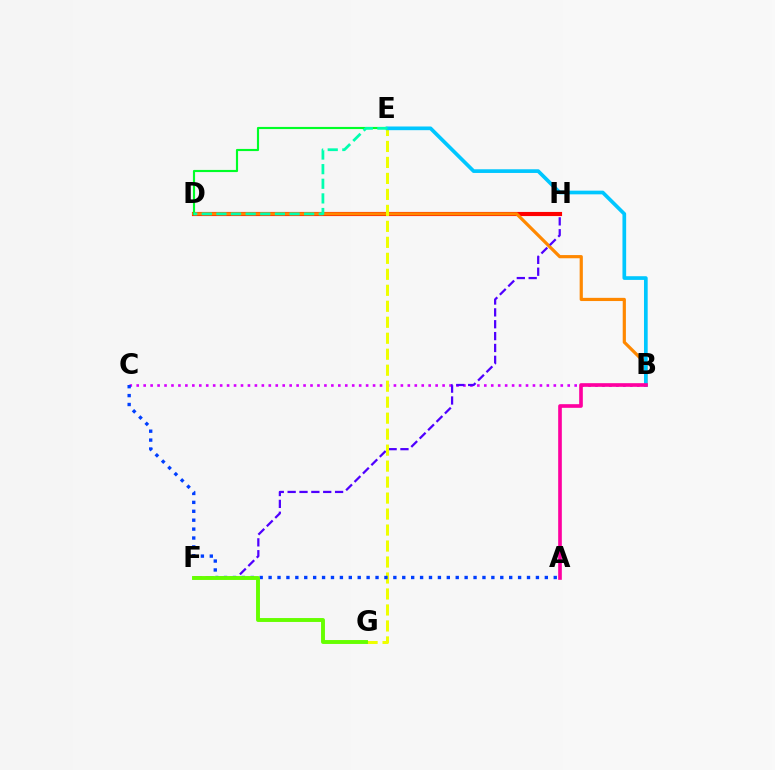{('B', 'C'): [{'color': '#d600ff', 'line_style': 'dotted', 'thickness': 1.89}], ('D', 'H'): [{'color': '#ff0000', 'line_style': 'solid', 'thickness': 2.97}], ('B', 'D'): [{'color': '#ff8800', 'line_style': 'solid', 'thickness': 2.3}], ('F', 'H'): [{'color': '#4f00ff', 'line_style': 'dashed', 'thickness': 1.61}], ('E', 'G'): [{'color': '#eeff00', 'line_style': 'dashed', 'thickness': 2.17}], ('D', 'E'): [{'color': '#00ff27', 'line_style': 'solid', 'thickness': 1.55}, {'color': '#00ffaf', 'line_style': 'dashed', 'thickness': 1.99}], ('B', 'E'): [{'color': '#00c7ff', 'line_style': 'solid', 'thickness': 2.66}], ('A', 'C'): [{'color': '#003fff', 'line_style': 'dotted', 'thickness': 2.42}], ('F', 'G'): [{'color': '#66ff00', 'line_style': 'solid', 'thickness': 2.81}], ('A', 'B'): [{'color': '#ff00a0', 'line_style': 'solid', 'thickness': 2.63}]}